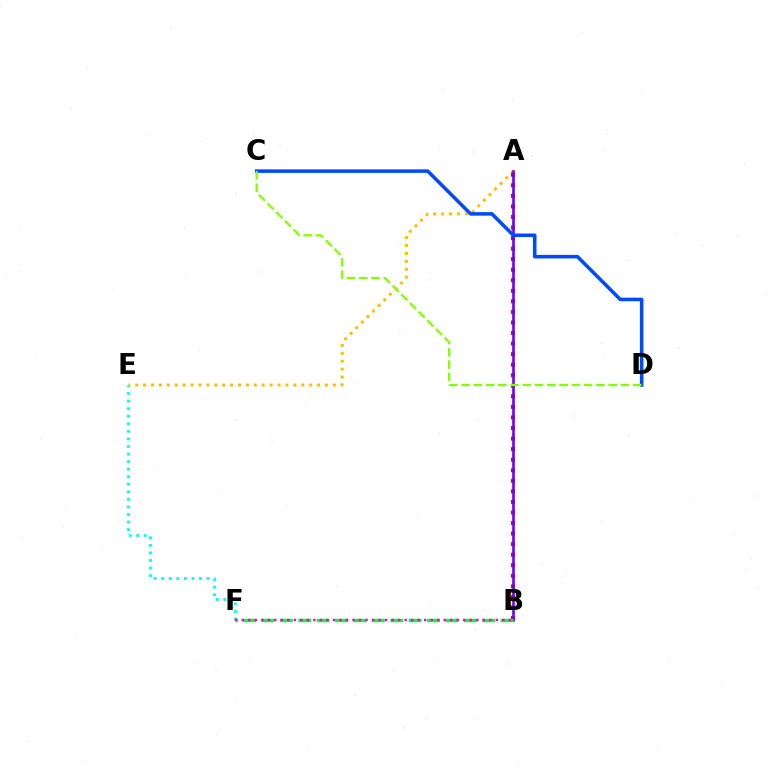{('A', 'E'): [{'color': '#ffbd00', 'line_style': 'dotted', 'thickness': 2.15}], ('A', 'B'): [{'color': '#ff0000', 'line_style': 'dotted', 'thickness': 2.87}, {'color': '#7200ff', 'line_style': 'solid', 'thickness': 1.91}], ('B', 'F'): [{'color': '#00ff39', 'line_style': 'dashed', 'thickness': 2.5}, {'color': '#ff00cf', 'line_style': 'dotted', 'thickness': 1.77}], ('E', 'F'): [{'color': '#00fff6', 'line_style': 'dotted', 'thickness': 2.05}], ('C', 'D'): [{'color': '#004bff', 'line_style': 'solid', 'thickness': 2.56}, {'color': '#84ff00', 'line_style': 'dashed', 'thickness': 1.67}]}